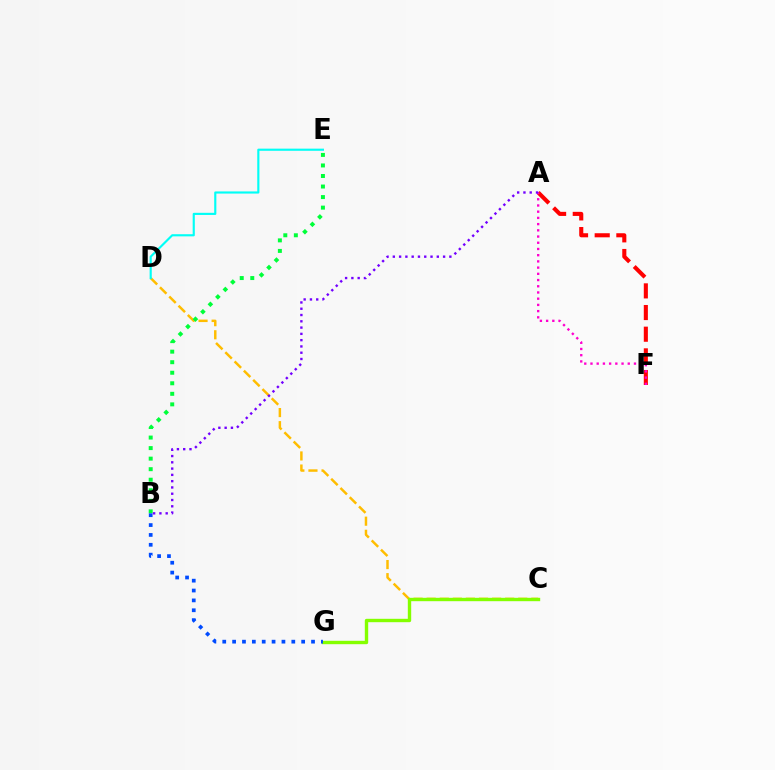{('C', 'D'): [{'color': '#ffbd00', 'line_style': 'dashed', 'thickness': 1.78}], ('A', 'F'): [{'color': '#ff0000', 'line_style': 'dashed', 'thickness': 2.94}, {'color': '#ff00cf', 'line_style': 'dotted', 'thickness': 1.69}], ('C', 'G'): [{'color': '#84ff00', 'line_style': 'solid', 'thickness': 2.43}], ('B', 'E'): [{'color': '#00ff39', 'line_style': 'dotted', 'thickness': 2.86}], ('B', 'G'): [{'color': '#004bff', 'line_style': 'dotted', 'thickness': 2.68}], ('A', 'B'): [{'color': '#7200ff', 'line_style': 'dotted', 'thickness': 1.71}], ('D', 'E'): [{'color': '#00fff6', 'line_style': 'solid', 'thickness': 1.54}]}